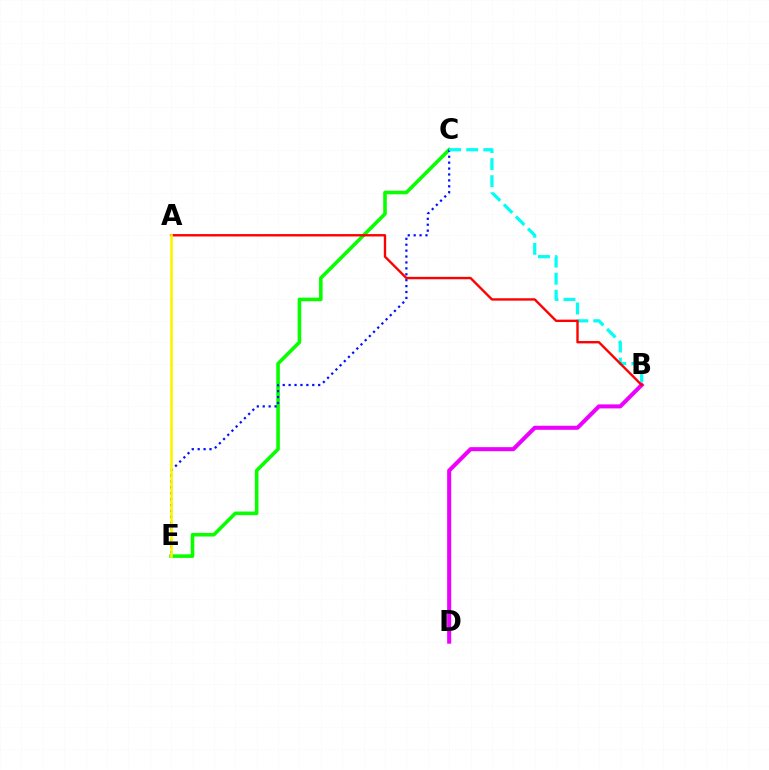{('B', 'D'): [{'color': '#ee00ff', 'line_style': 'solid', 'thickness': 2.91}], ('C', 'E'): [{'color': '#08ff00', 'line_style': 'solid', 'thickness': 2.59}, {'color': '#0010ff', 'line_style': 'dotted', 'thickness': 1.61}], ('B', 'C'): [{'color': '#00fff6', 'line_style': 'dashed', 'thickness': 2.32}], ('A', 'B'): [{'color': '#ff0000', 'line_style': 'solid', 'thickness': 1.72}], ('A', 'E'): [{'color': '#fcf500', 'line_style': 'solid', 'thickness': 1.91}]}